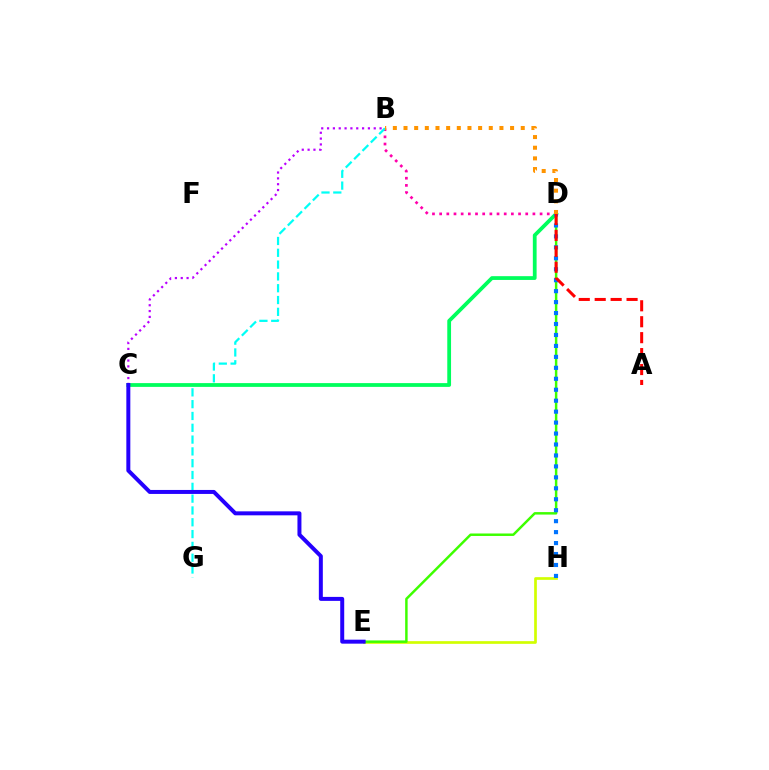{('B', 'D'): [{'color': '#ff00ac', 'line_style': 'dotted', 'thickness': 1.95}, {'color': '#ff9400', 'line_style': 'dotted', 'thickness': 2.9}], ('B', 'G'): [{'color': '#00fff6', 'line_style': 'dashed', 'thickness': 1.6}], ('B', 'C'): [{'color': '#b900ff', 'line_style': 'dotted', 'thickness': 1.59}], ('E', 'H'): [{'color': '#d1ff00', 'line_style': 'solid', 'thickness': 1.94}], ('D', 'E'): [{'color': '#3dff00', 'line_style': 'solid', 'thickness': 1.78}], ('C', 'D'): [{'color': '#00ff5c', 'line_style': 'solid', 'thickness': 2.72}], ('C', 'E'): [{'color': '#2500ff', 'line_style': 'solid', 'thickness': 2.87}], ('D', 'H'): [{'color': '#0074ff', 'line_style': 'dotted', 'thickness': 2.98}], ('A', 'D'): [{'color': '#ff0000', 'line_style': 'dashed', 'thickness': 2.16}]}